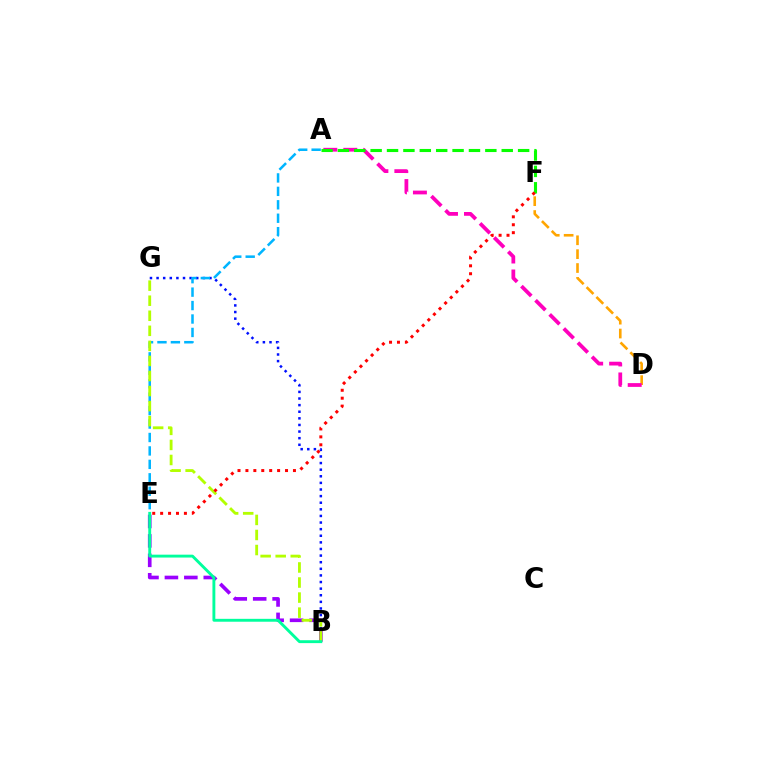{('B', 'G'): [{'color': '#0010ff', 'line_style': 'dotted', 'thickness': 1.8}, {'color': '#b3ff00', 'line_style': 'dashed', 'thickness': 2.05}], ('B', 'E'): [{'color': '#9b00ff', 'line_style': 'dashed', 'thickness': 2.64}, {'color': '#00ff9d', 'line_style': 'solid', 'thickness': 2.08}], ('A', 'E'): [{'color': '#00b5ff', 'line_style': 'dashed', 'thickness': 1.83}], ('D', 'F'): [{'color': '#ffa500', 'line_style': 'dashed', 'thickness': 1.88}], ('A', 'D'): [{'color': '#ff00bd', 'line_style': 'dashed', 'thickness': 2.71}], ('A', 'F'): [{'color': '#08ff00', 'line_style': 'dashed', 'thickness': 2.23}], ('E', 'F'): [{'color': '#ff0000', 'line_style': 'dotted', 'thickness': 2.15}]}